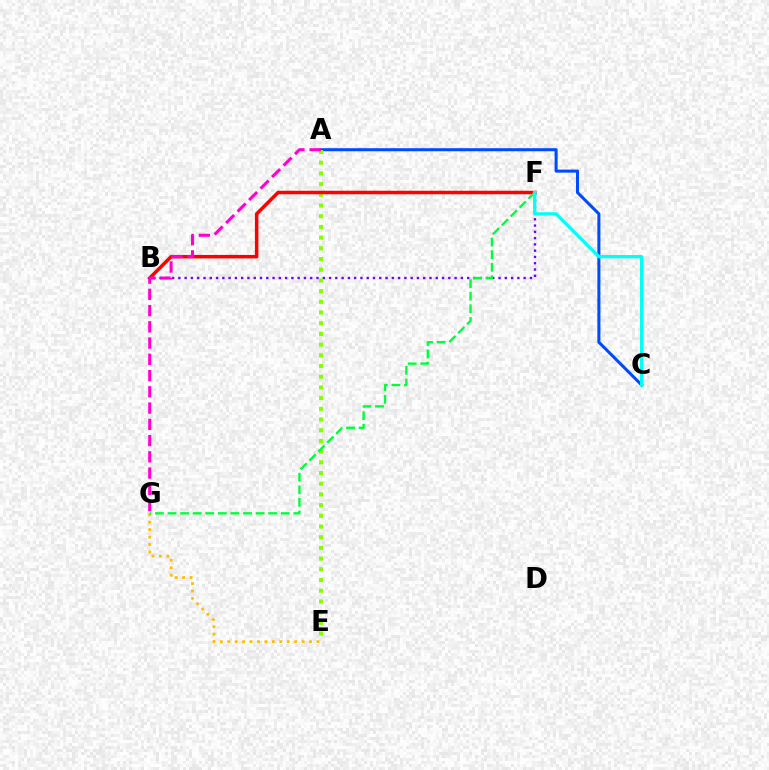{('B', 'F'): [{'color': '#7200ff', 'line_style': 'dotted', 'thickness': 1.71}, {'color': '#ff0000', 'line_style': 'solid', 'thickness': 2.52}], ('A', 'C'): [{'color': '#004bff', 'line_style': 'solid', 'thickness': 2.19}], ('A', 'E'): [{'color': '#84ff00', 'line_style': 'dotted', 'thickness': 2.91}], ('E', 'G'): [{'color': '#ffbd00', 'line_style': 'dotted', 'thickness': 2.02}], ('F', 'G'): [{'color': '#00ff39', 'line_style': 'dashed', 'thickness': 1.71}], ('C', 'F'): [{'color': '#00fff6', 'line_style': 'solid', 'thickness': 2.38}], ('A', 'G'): [{'color': '#ff00cf', 'line_style': 'dashed', 'thickness': 2.21}]}